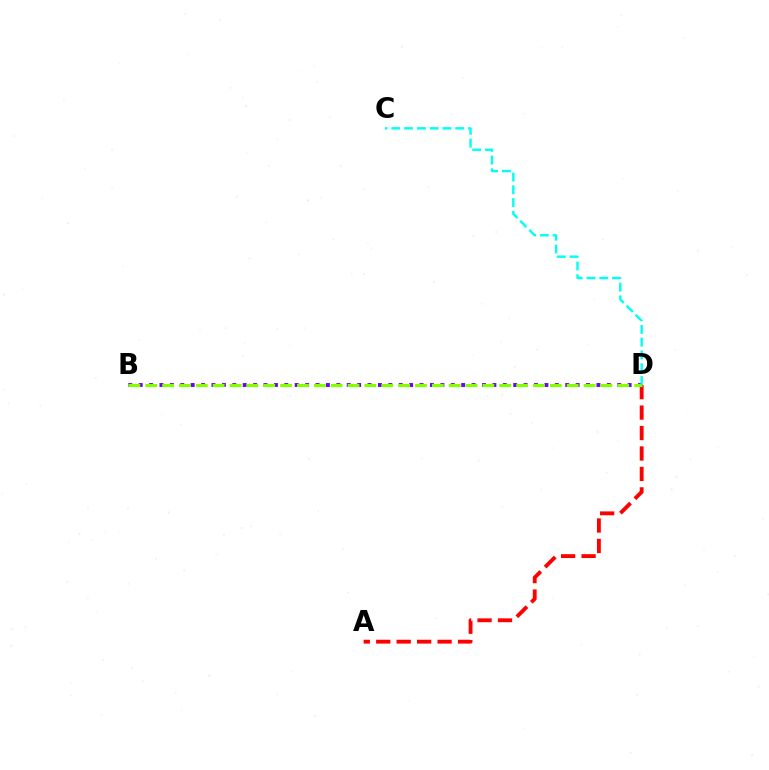{('B', 'D'): [{'color': '#7200ff', 'line_style': 'dotted', 'thickness': 2.83}, {'color': '#84ff00', 'line_style': 'dashed', 'thickness': 2.29}], ('A', 'D'): [{'color': '#ff0000', 'line_style': 'dashed', 'thickness': 2.78}], ('C', 'D'): [{'color': '#00fff6', 'line_style': 'dashed', 'thickness': 1.74}]}